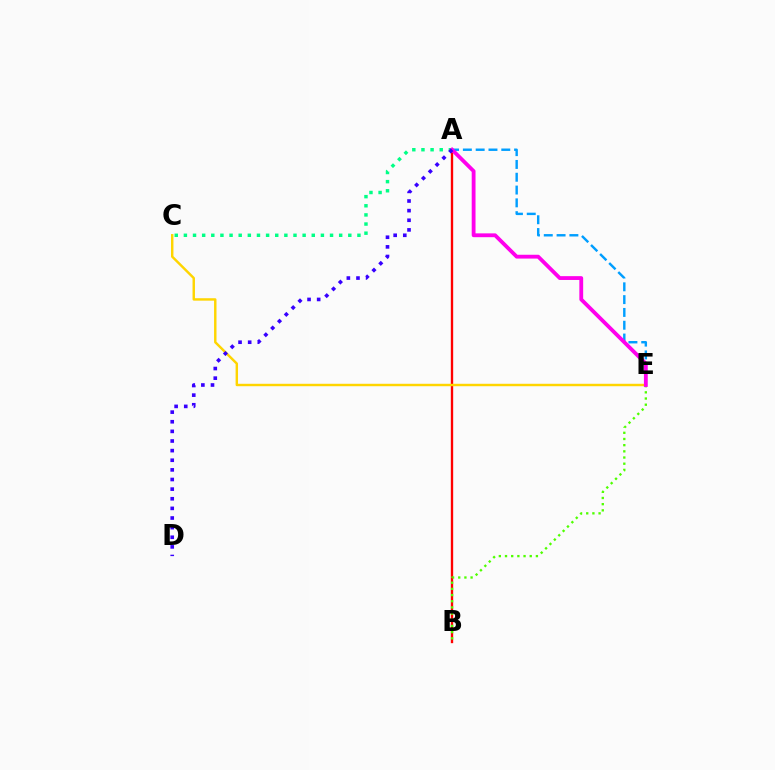{('A', 'B'): [{'color': '#ff0000', 'line_style': 'solid', 'thickness': 1.69}], ('C', 'E'): [{'color': '#ffd500', 'line_style': 'solid', 'thickness': 1.75}], ('A', 'C'): [{'color': '#00ff86', 'line_style': 'dotted', 'thickness': 2.48}], ('B', 'E'): [{'color': '#4fff00', 'line_style': 'dotted', 'thickness': 1.68}], ('A', 'E'): [{'color': '#009eff', 'line_style': 'dashed', 'thickness': 1.74}, {'color': '#ff00ed', 'line_style': 'solid', 'thickness': 2.75}], ('A', 'D'): [{'color': '#3700ff', 'line_style': 'dotted', 'thickness': 2.62}]}